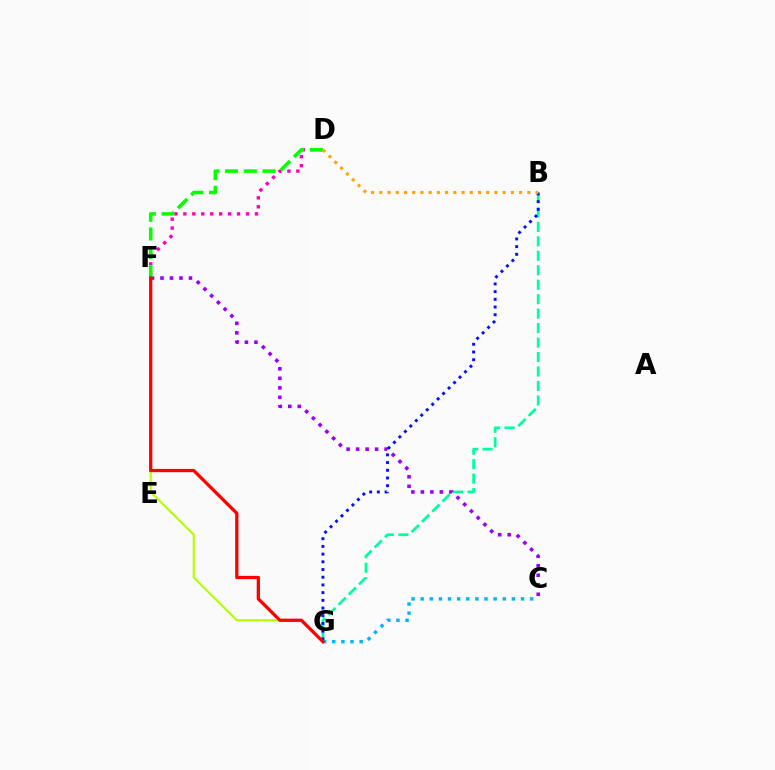{('D', 'F'): [{'color': '#ff00bd', 'line_style': 'dotted', 'thickness': 2.43}, {'color': '#08ff00', 'line_style': 'dashed', 'thickness': 2.54}], ('F', 'G'): [{'color': '#b3ff00', 'line_style': 'solid', 'thickness': 1.54}, {'color': '#ff0000', 'line_style': 'solid', 'thickness': 2.35}], ('B', 'G'): [{'color': '#00ff9d', 'line_style': 'dashed', 'thickness': 1.96}, {'color': '#0010ff', 'line_style': 'dotted', 'thickness': 2.09}], ('C', 'F'): [{'color': '#9b00ff', 'line_style': 'dotted', 'thickness': 2.58}], ('C', 'G'): [{'color': '#00b5ff', 'line_style': 'dotted', 'thickness': 2.48}], ('B', 'D'): [{'color': '#ffa500', 'line_style': 'dotted', 'thickness': 2.23}]}